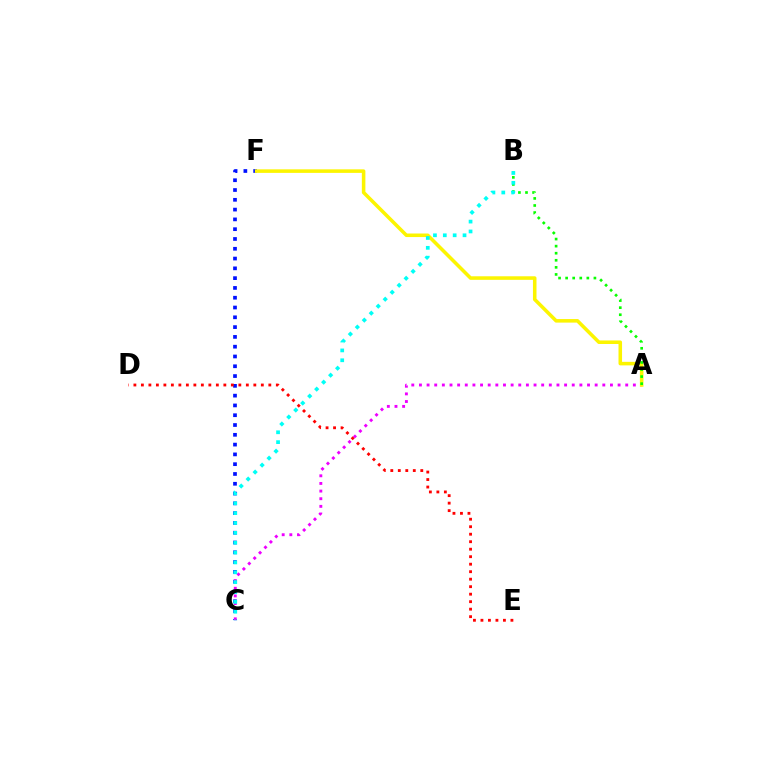{('C', 'F'): [{'color': '#0010ff', 'line_style': 'dotted', 'thickness': 2.66}], ('A', 'C'): [{'color': '#ee00ff', 'line_style': 'dotted', 'thickness': 2.08}], ('A', 'F'): [{'color': '#fcf500', 'line_style': 'solid', 'thickness': 2.55}], ('A', 'B'): [{'color': '#08ff00', 'line_style': 'dotted', 'thickness': 1.92}], ('B', 'C'): [{'color': '#00fff6', 'line_style': 'dotted', 'thickness': 2.68}], ('D', 'E'): [{'color': '#ff0000', 'line_style': 'dotted', 'thickness': 2.04}]}